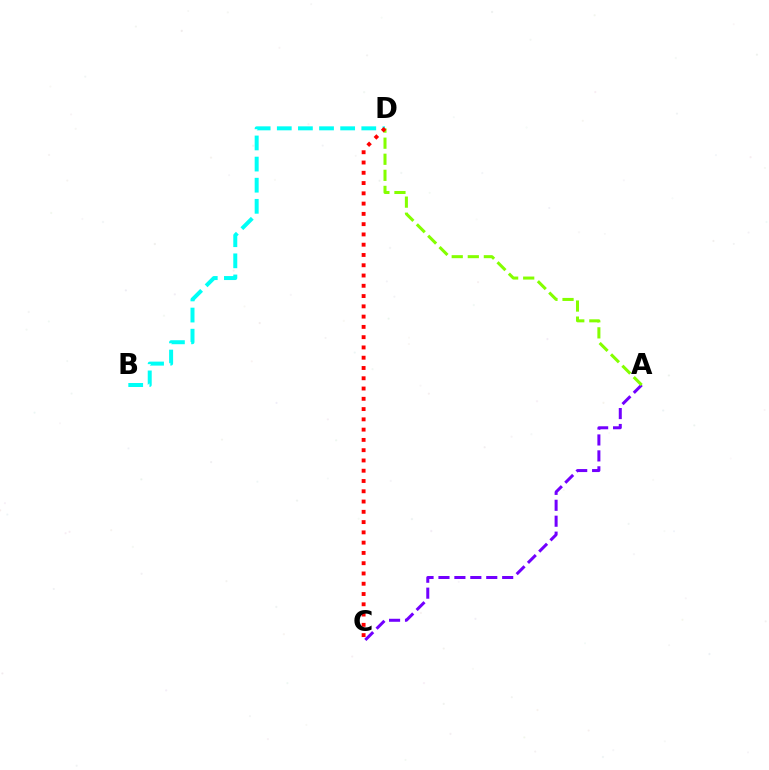{('A', 'C'): [{'color': '#7200ff', 'line_style': 'dashed', 'thickness': 2.16}], ('B', 'D'): [{'color': '#00fff6', 'line_style': 'dashed', 'thickness': 2.87}], ('A', 'D'): [{'color': '#84ff00', 'line_style': 'dashed', 'thickness': 2.18}], ('C', 'D'): [{'color': '#ff0000', 'line_style': 'dotted', 'thickness': 2.79}]}